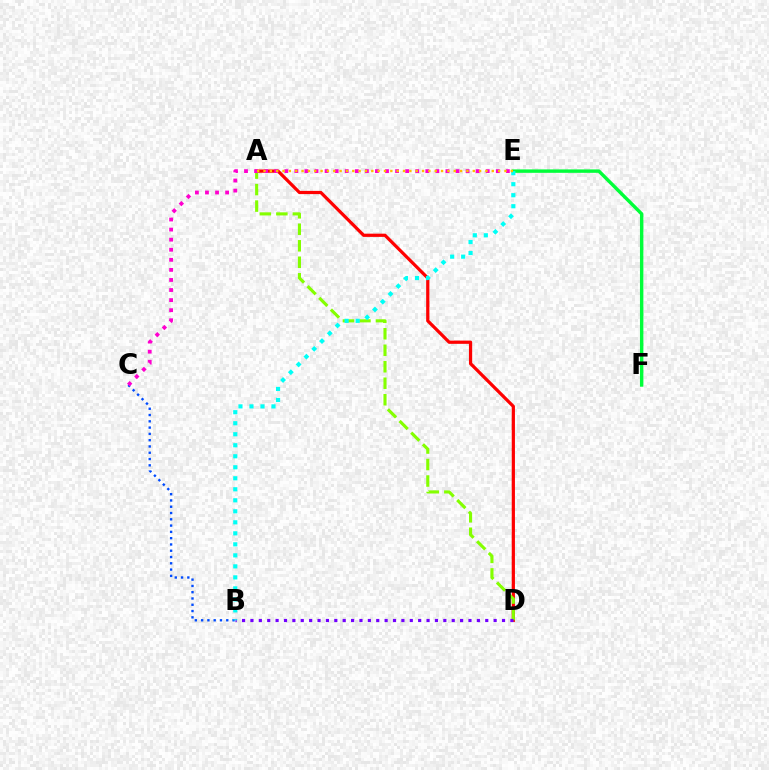{('E', 'F'): [{'color': '#00ff39', 'line_style': 'solid', 'thickness': 2.46}], ('A', 'D'): [{'color': '#ff0000', 'line_style': 'solid', 'thickness': 2.32}, {'color': '#84ff00', 'line_style': 'dashed', 'thickness': 2.24}], ('B', 'C'): [{'color': '#004bff', 'line_style': 'dotted', 'thickness': 1.71}], ('B', 'D'): [{'color': '#7200ff', 'line_style': 'dotted', 'thickness': 2.28}], ('C', 'E'): [{'color': '#ff00cf', 'line_style': 'dotted', 'thickness': 2.74}], ('B', 'E'): [{'color': '#00fff6', 'line_style': 'dotted', 'thickness': 2.99}], ('A', 'E'): [{'color': '#ffbd00', 'line_style': 'dotted', 'thickness': 1.72}]}